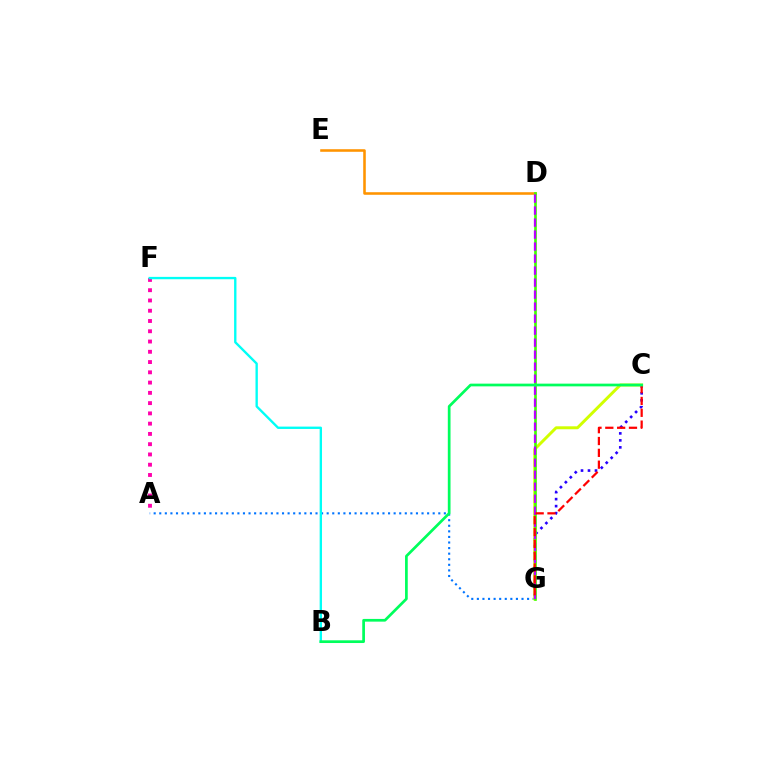{('A', 'G'): [{'color': '#0074ff', 'line_style': 'dotted', 'thickness': 1.52}], ('C', 'G'): [{'color': '#2500ff', 'line_style': 'dotted', 'thickness': 1.9}, {'color': '#d1ff00', 'line_style': 'solid', 'thickness': 2.13}, {'color': '#ff0000', 'line_style': 'dashed', 'thickness': 1.61}], ('A', 'F'): [{'color': '#ff00ac', 'line_style': 'dotted', 'thickness': 2.79}], ('D', 'E'): [{'color': '#ff9400', 'line_style': 'solid', 'thickness': 1.85}], ('D', 'G'): [{'color': '#3dff00', 'line_style': 'solid', 'thickness': 1.91}, {'color': '#b900ff', 'line_style': 'dashed', 'thickness': 1.63}], ('B', 'F'): [{'color': '#00fff6', 'line_style': 'solid', 'thickness': 1.7}], ('B', 'C'): [{'color': '#00ff5c', 'line_style': 'solid', 'thickness': 1.96}]}